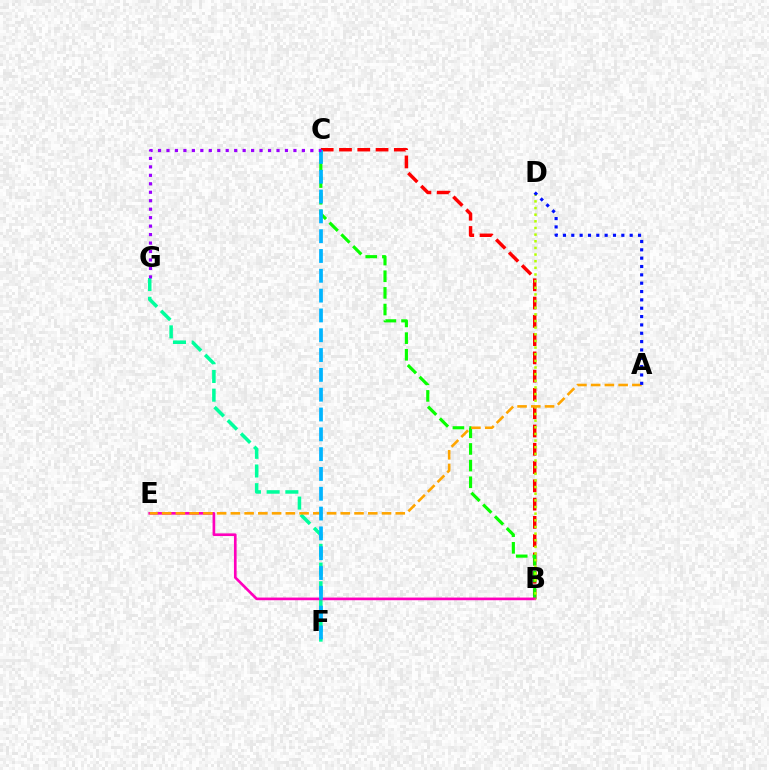{('F', 'G'): [{'color': '#00ff9d', 'line_style': 'dashed', 'thickness': 2.54}], ('B', 'C'): [{'color': '#ff0000', 'line_style': 'dashed', 'thickness': 2.48}, {'color': '#08ff00', 'line_style': 'dashed', 'thickness': 2.26}], ('B', 'E'): [{'color': '#ff00bd', 'line_style': 'solid', 'thickness': 1.92}], ('B', 'D'): [{'color': '#b3ff00', 'line_style': 'dotted', 'thickness': 1.81}], ('A', 'E'): [{'color': '#ffa500', 'line_style': 'dashed', 'thickness': 1.87}], ('C', 'F'): [{'color': '#00b5ff', 'line_style': 'dashed', 'thickness': 2.69}], ('A', 'D'): [{'color': '#0010ff', 'line_style': 'dotted', 'thickness': 2.27}], ('C', 'G'): [{'color': '#9b00ff', 'line_style': 'dotted', 'thickness': 2.3}]}